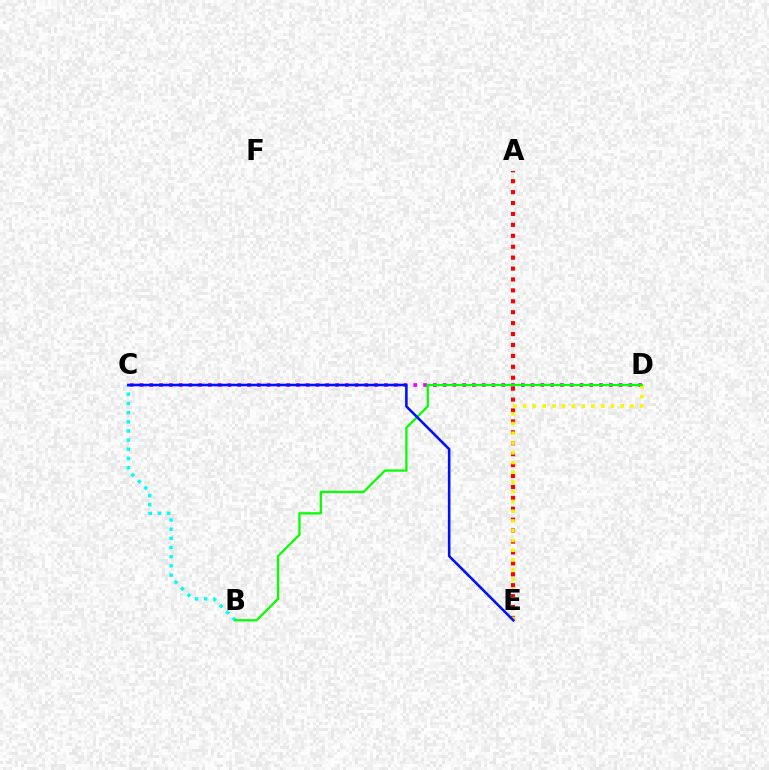{('B', 'C'): [{'color': '#00fff6', 'line_style': 'dotted', 'thickness': 2.49}], ('A', 'E'): [{'color': '#ff0000', 'line_style': 'dotted', 'thickness': 2.97}], ('C', 'D'): [{'color': '#ee00ff', 'line_style': 'dotted', 'thickness': 2.66}], ('D', 'E'): [{'color': '#fcf500', 'line_style': 'dotted', 'thickness': 2.65}], ('B', 'D'): [{'color': '#08ff00', 'line_style': 'solid', 'thickness': 1.64}], ('C', 'E'): [{'color': '#0010ff', 'line_style': 'solid', 'thickness': 1.85}]}